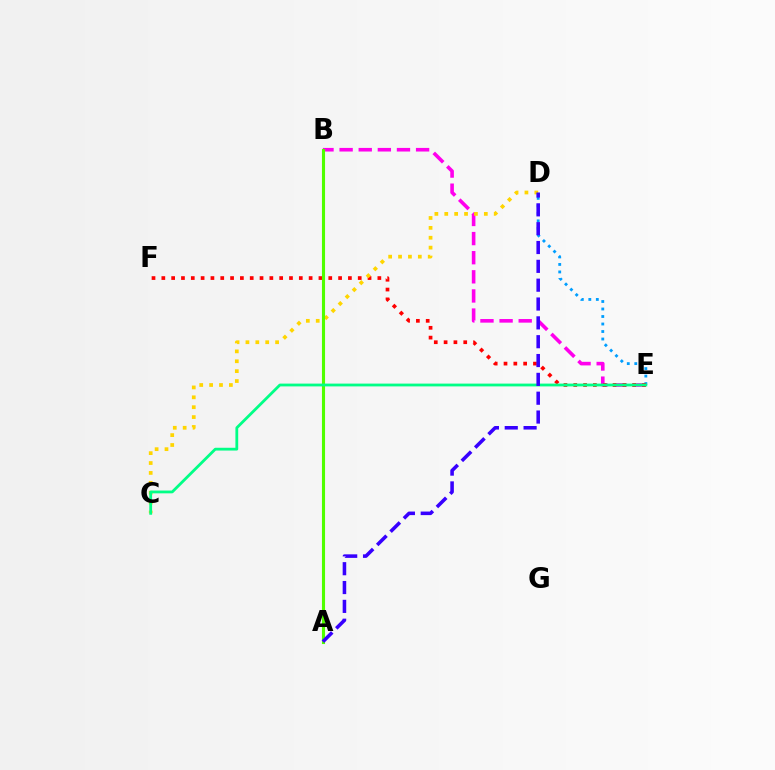{('D', 'E'): [{'color': '#009eff', 'line_style': 'dotted', 'thickness': 2.04}], ('B', 'E'): [{'color': '#ff00ed', 'line_style': 'dashed', 'thickness': 2.6}], ('E', 'F'): [{'color': '#ff0000', 'line_style': 'dotted', 'thickness': 2.67}], ('C', 'D'): [{'color': '#ffd500', 'line_style': 'dotted', 'thickness': 2.69}], ('A', 'B'): [{'color': '#4fff00', 'line_style': 'solid', 'thickness': 2.23}], ('C', 'E'): [{'color': '#00ff86', 'line_style': 'solid', 'thickness': 2.01}], ('A', 'D'): [{'color': '#3700ff', 'line_style': 'dashed', 'thickness': 2.56}]}